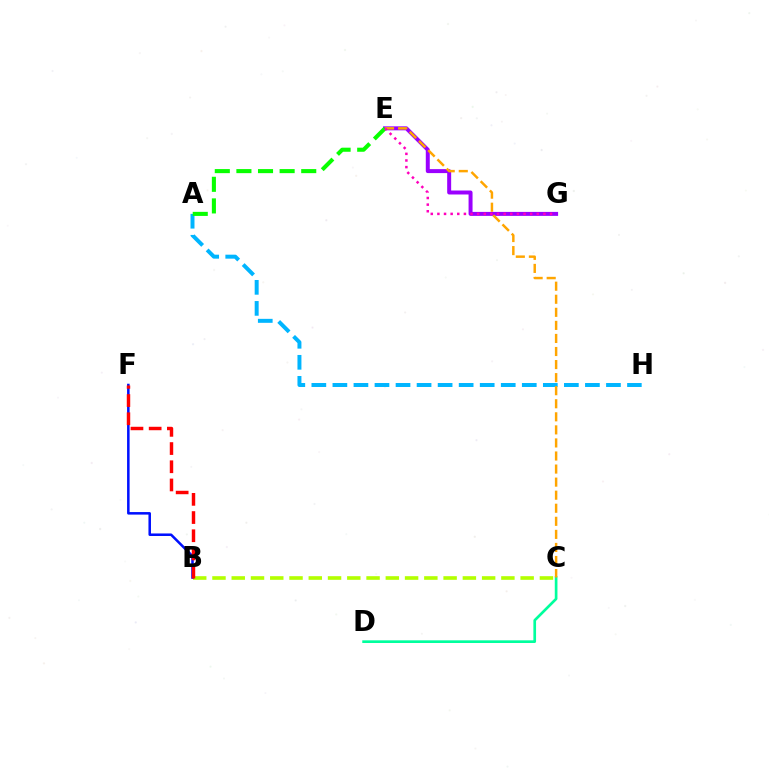{('B', 'C'): [{'color': '#b3ff00', 'line_style': 'dashed', 'thickness': 2.62}], ('C', 'D'): [{'color': '#00ff9d', 'line_style': 'solid', 'thickness': 1.93}], ('A', 'H'): [{'color': '#00b5ff', 'line_style': 'dashed', 'thickness': 2.86}], ('E', 'G'): [{'color': '#9b00ff', 'line_style': 'solid', 'thickness': 2.86}, {'color': '#ff00bd', 'line_style': 'dotted', 'thickness': 1.8}], ('A', 'E'): [{'color': '#08ff00', 'line_style': 'dashed', 'thickness': 2.94}], ('C', 'E'): [{'color': '#ffa500', 'line_style': 'dashed', 'thickness': 1.77}], ('B', 'F'): [{'color': '#0010ff', 'line_style': 'solid', 'thickness': 1.82}, {'color': '#ff0000', 'line_style': 'dashed', 'thickness': 2.47}]}